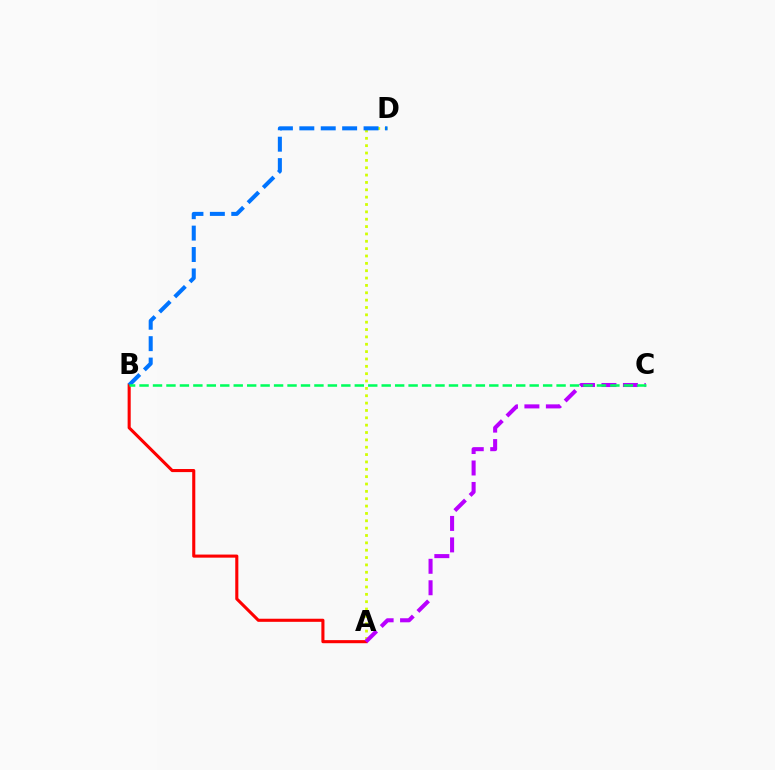{('A', 'B'): [{'color': '#ff0000', 'line_style': 'solid', 'thickness': 2.22}], ('A', 'D'): [{'color': '#d1ff00', 'line_style': 'dotted', 'thickness': 2.0}], ('B', 'D'): [{'color': '#0074ff', 'line_style': 'dashed', 'thickness': 2.91}], ('A', 'C'): [{'color': '#b900ff', 'line_style': 'dashed', 'thickness': 2.92}], ('B', 'C'): [{'color': '#00ff5c', 'line_style': 'dashed', 'thickness': 1.83}]}